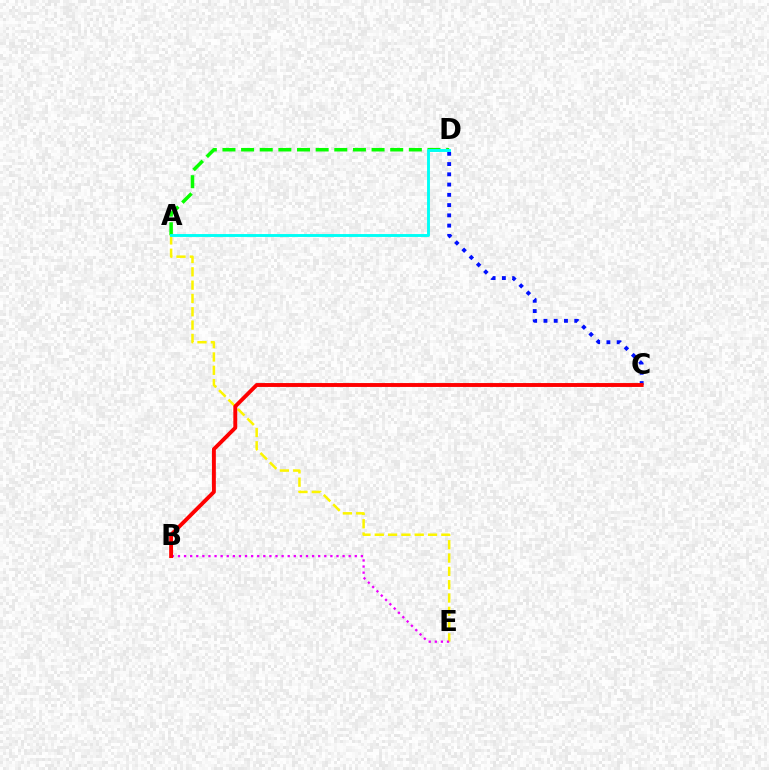{('A', 'E'): [{'color': '#fcf500', 'line_style': 'dashed', 'thickness': 1.81}], ('A', 'D'): [{'color': '#08ff00', 'line_style': 'dashed', 'thickness': 2.53}, {'color': '#00fff6', 'line_style': 'solid', 'thickness': 2.08}], ('C', 'D'): [{'color': '#0010ff', 'line_style': 'dotted', 'thickness': 2.79}], ('B', 'E'): [{'color': '#ee00ff', 'line_style': 'dotted', 'thickness': 1.66}], ('B', 'C'): [{'color': '#ff0000', 'line_style': 'solid', 'thickness': 2.8}]}